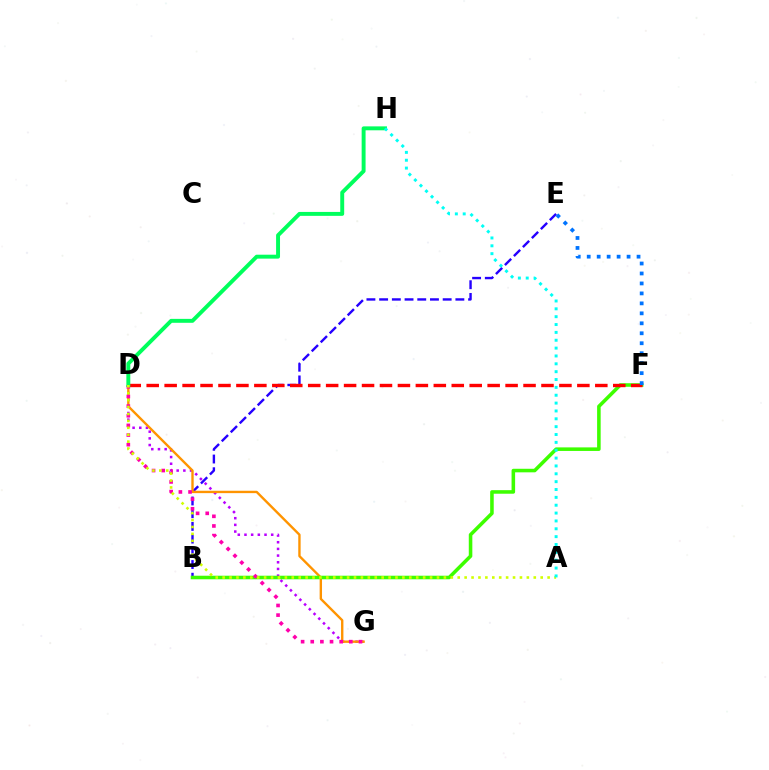{('D', 'G'): [{'color': '#b900ff', 'line_style': 'dotted', 'thickness': 1.82}, {'color': '#ff9400', 'line_style': 'solid', 'thickness': 1.71}, {'color': '#ff00ac', 'line_style': 'dotted', 'thickness': 2.62}], ('B', 'E'): [{'color': '#2500ff', 'line_style': 'dashed', 'thickness': 1.73}], ('B', 'F'): [{'color': '#3dff00', 'line_style': 'solid', 'thickness': 2.56}], ('D', 'F'): [{'color': '#ff0000', 'line_style': 'dashed', 'thickness': 2.44}], ('D', 'H'): [{'color': '#00ff5c', 'line_style': 'solid', 'thickness': 2.83}], ('A', 'D'): [{'color': '#d1ff00', 'line_style': 'dotted', 'thickness': 1.88}], ('E', 'F'): [{'color': '#0074ff', 'line_style': 'dotted', 'thickness': 2.71}], ('A', 'H'): [{'color': '#00fff6', 'line_style': 'dotted', 'thickness': 2.13}]}